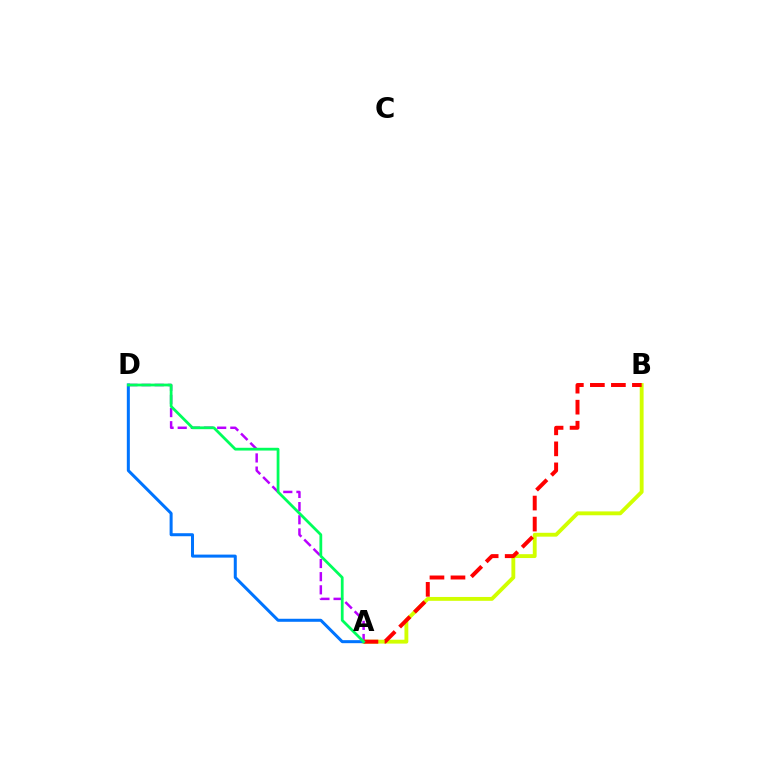{('A', 'D'): [{'color': '#b900ff', 'line_style': 'dashed', 'thickness': 1.79}, {'color': '#0074ff', 'line_style': 'solid', 'thickness': 2.17}, {'color': '#00ff5c', 'line_style': 'solid', 'thickness': 2.0}], ('A', 'B'): [{'color': '#d1ff00', 'line_style': 'solid', 'thickness': 2.78}, {'color': '#ff0000', 'line_style': 'dashed', 'thickness': 2.86}]}